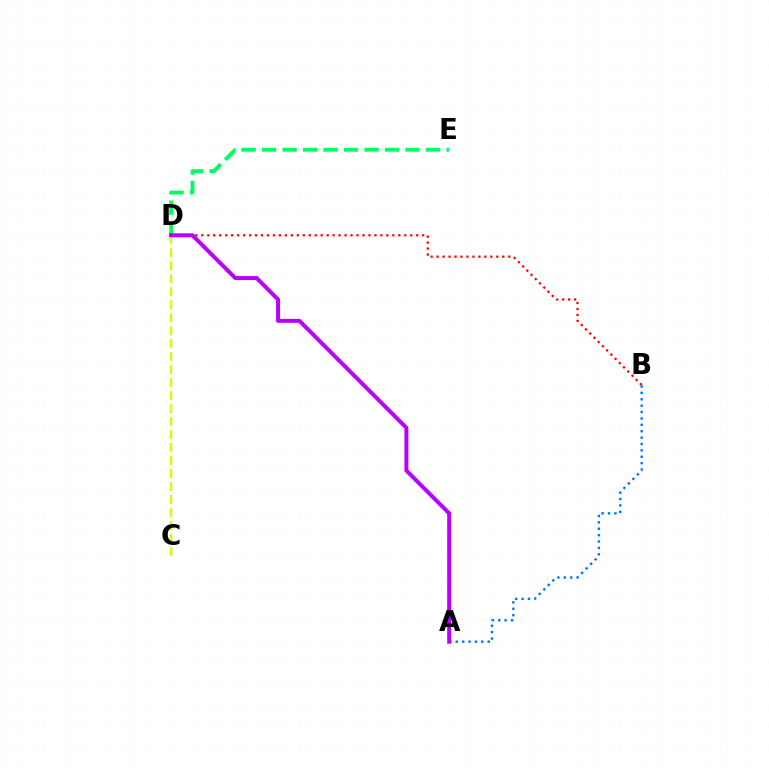{('B', 'D'): [{'color': '#ff0000', 'line_style': 'dotted', 'thickness': 1.62}], ('D', 'E'): [{'color': '#00ff5c', 'line_style': 'dashed', 'thickness': 2.78}], ('A', 'B'): [{'color': '#0074ff', 'line_style': 'dotted', 'thickness': 1.74}], ('C', 'D'): [{'color': '#d1ff00', 'line_style': 'dashed', 'thickness': 1.76}], ('A', 'D'): [{'color': '#b900ff', 'line_style': 'solid', 'thickness': 2.87}]}